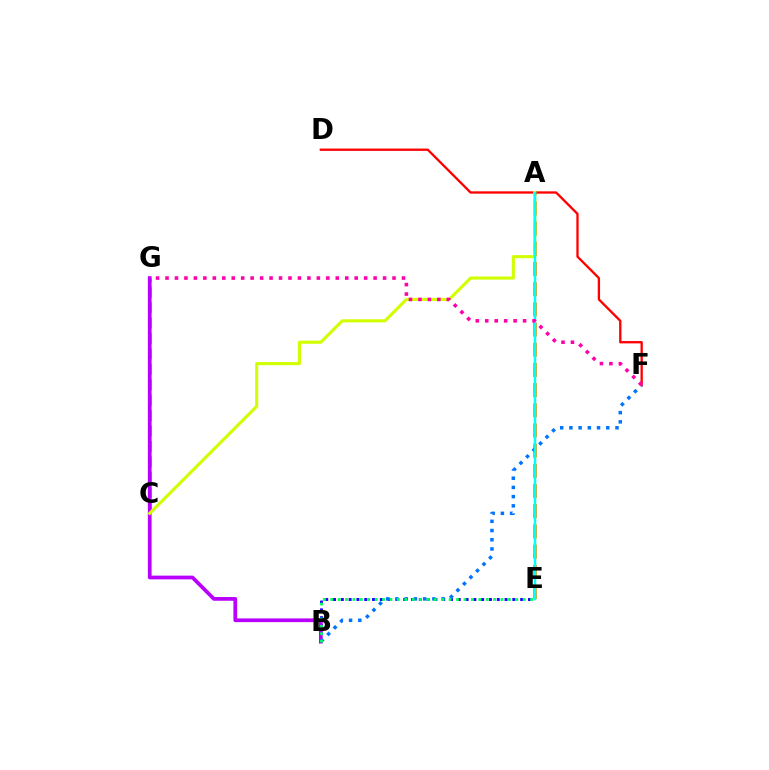{('B', 'E'): [{'color': '#2500ff', 'line_style': 'dotted', 'thickness': 2.12}, {'color': '#00ff5c', 'line_style': 'dotted', 'thickness': 2.01}], ('A', 'E'): [{'color': '#ff9400', 'line_style': 'dashed', 'thickness': 2.74}, {'color': '#00fff6', 'line_style': 'solid', 'thickness': 1.78}], ('D', 'F'): [{'color': '#ff0000', 'line_style': 'solid', 'thickness': 1.67}], ('C', 'G'): [{'color': '#3dff00', 'line_style': 'dashed', 'thickness': 2.09}], ('B', 'G'): [{'color': '#b900ff', 'line_style': 'solid', 'thickness': 2.69}], ('B', 'F'): [{'color': '#0074ff', 'line_style': 'dotted', 'thickness': 2.5}], ('A', 'C'): [{'color': '#d1ff00', 'line_style': 'solid', 'thickness': 2.22}], ('F', 'G'): [{'color': '#ff00ac', 'line_style': 'dotted', 'thickness': 2.57}]}